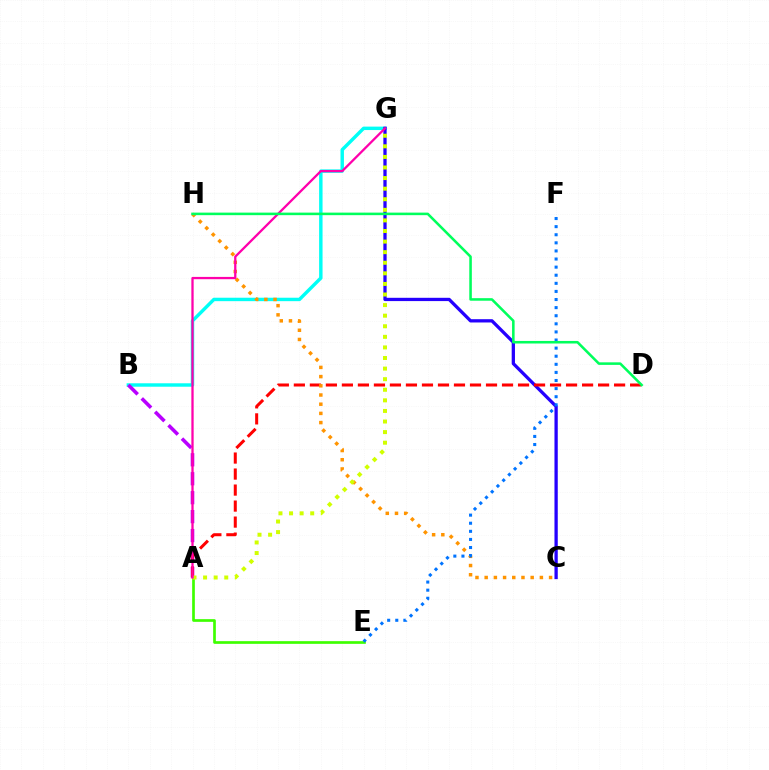{('B', 'G'): [{'color': '#00fff6', 'line_style': 'solid', 'thickness': 2.47}], ('A', 'E'): [{'color': '#3dff00', 'line_style': 'solid', 'thickness': 1.93}], ('C', 'G'): [{'color': '#2500ff', 'line_style': 'solid', 'thickness': 2.37}], ('A', 'B'): [{'color': '#b900ff', 'line_style': 'dashed', 'thickness': 2.57}], ('A', 'D'): [{'color': '#ff0000', 'line_style': 'dashed', 'thickness': 2.18}], ('C', 'H'): [{'color': '#ff9400', 'line_style': 'dotted', 'thickness': 2.5}], ('E', 'F'): [{'color': '#0074ff', 'line_style': 'dotted', 'thickness': 2.2}], ('A', 'G'): [{'color': '#d1ff00', 'line_style': 'dotted', 'thickness': 2.88}, {'color': '#ff00ac', 'line_style': 'solid', 'thickness': 1.64}], ('D', 'H'): [{'color': '#00ff5c', 'line_style': 'solid', 'thickness': 1.84}]}